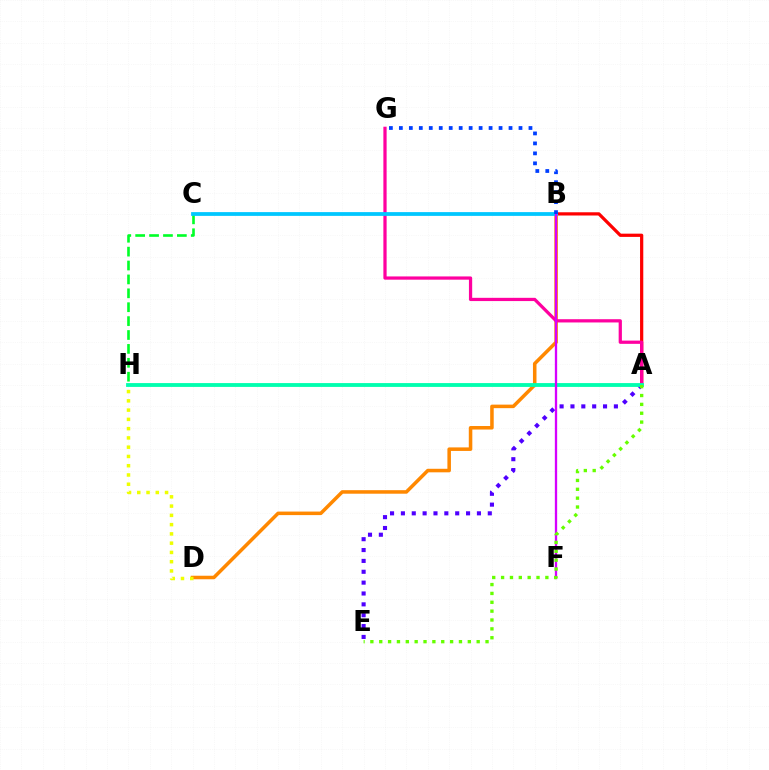{('A', 'B'): [{'color': '#ff0000', 'line_style': 'solid', 'thickness': 2.33}], ('C', 'H'): [{'color': '#00ff27', 'line_style': 'dashed', 'thickness': 1.89}], ('B', 'D'): [{'color': '#ff8800', 'line_style': 'solid', 'thickness': 2.54}], ('A', 'G'): [{'color': '#ff00a0', 'line_style': 'solid', 'thickness': 2.34}], ('A', 'E'): [{'color': '#4f00ff', 'line_style': 'dotted', 'thickness': 2.95}, {'color': '#66ff00', 'line_style': 'dotted', 'thickness': 2.41}], ('A', 'H'): [{'color': '#00ffaf', 'line_style': 'solid', 'thickness': 2.76}], ('B', 'C'): [{'color': '#00c7ff', 'line_style': 'solid', 'thickness': 2.71}], ('B', 'F'): [{'color': '#d600ff', 'line_style': 'solid', 'thickness': 1.67}], ('D', 'H'): [{'color': '#eeff00', 'line_style': 'dotted', 'thickness': 2.52}], ('B', 'G'): [{'color': '#003fff', 'line_style': 'dotted', 'thickness': 2.71}]}